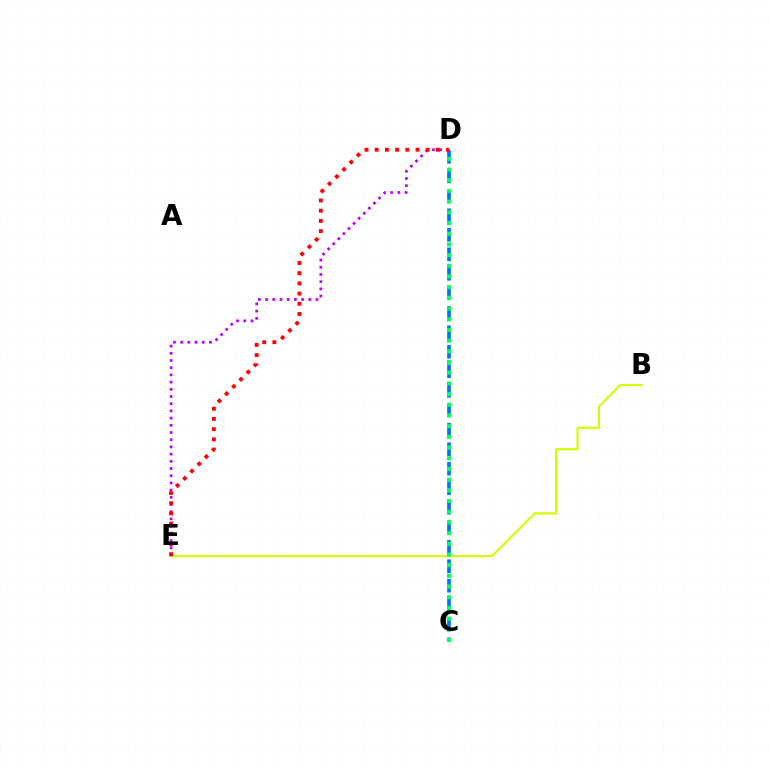{('C', 'D'): [{'color': '#0074ff', 'line_style': 'dashed', 'thickness': 2.65}, {'color': '#00ff5c', 'line_style': 'dotted', 'thickness': 2.9}], ('B', 'E'): [{'color': '#d1ff00', 'line_style': 'solid', 'thickness': 1.53}], ('D', 'E'): [{'color': '#b900ff', 'line_style': 'dotted', 'thickness': 1.96}, {'color': '#ff0000', 'line_style': 'dotted', 'thickness': 2.77}]}